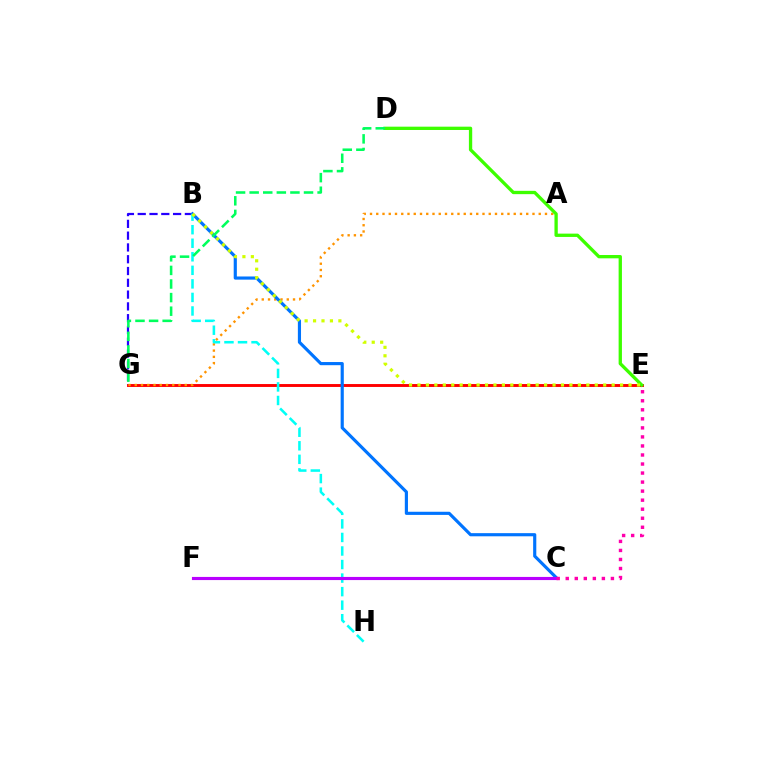{('E', 'G'): [{'color': '#ff0000', 'line_style': 'solid', 'thickness': 2.1}], ('B', 'G'): [{'color': '#2500ff', 'line_style': 'dashed', 'thickness': 1.6}], ('A', 'G'): [{'color': '#ff9400', 'line_style': 'dotted', 'thickness': 1.7}], ('B', 'C'): [{'color': '#0074ff', 'line_style': 'solid', 'thickness': 2.27}], ('B', 'H'): [{'color': '#00fff6', 'line_style': 'dashed', 'thickness': 1.84}], ('D', 'E'): [{'color': '#3dff00', 'line_style': 'solid', 'thickness': 2.38}], ('C', 'F'): [{'color': '#b900ff', 'line_style': 'solid', 'thickness': 2.26}], ('B', 'E'): [{'color': '#d1ff00', 'line_style': 'dotted', 'thickness': 2.29}], ('C', 'E'): [{'color': '#ff00ac', 'line_style': 'dotted', 'thickness': 2.45}], ('D', 'G'): [{'color': '#00ff5c', 'line_style': 'dashed', 'thickness': 1.85}]}